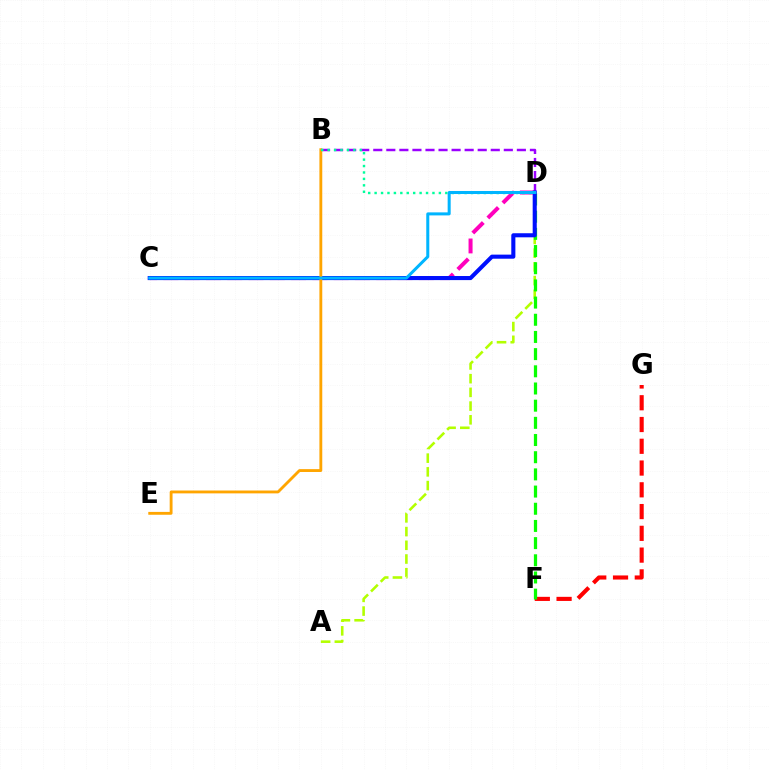{('A', 'D'): [{'color': '#b3ff00', 'line_style': 'dashed', 'thickness': 1.86}], ('B', 'D'): [{'color': '#9b00ff', 'line_style': 'dashed', 'thickness': 1.77}, {'color': '#00ff9d', 'line_style': 'dotted', 'thickness': 1.75}], ('C', 'D'): [{'color': '#ff00bd', 'line_style': 'dashed', 'thickness': 2.89}, {'color': '#0010ff', 'line_style': 'solid', 'thickness': 2.94}, {'color': '#00b5ff', 'line_style': 'solid', 'thickness': 2.18}], ('F', 'G'): [{'color': '#ff0000', 'line_style': 'dashed', 'thickness': 2.96}], ('D', 'F'): [{'color': '#08ff00', 'line_style': 'dashed', 'thickness': 2.33}], ('B', 'E'): [{'color': '#ffa500', 'line_style': 'solid', 'thickness': 2.06}]}